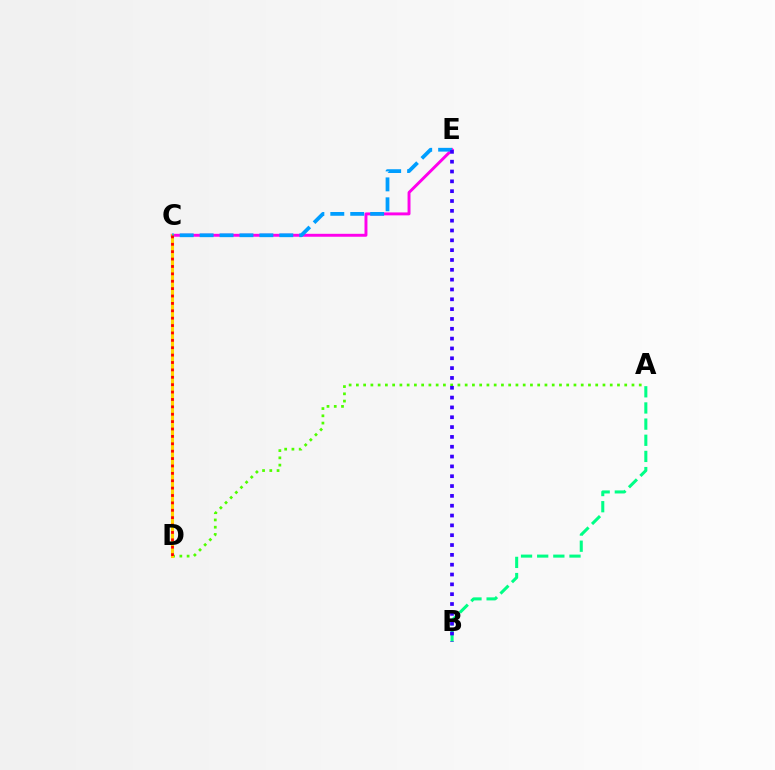{('C', 'E'): [{'color': '#ff00ed', 'line_style': 'solid', 'thickness': 2.11}, {'color': '#009eff', 'line_style': 'dashed', 'thickness': 2.71}], ('A', 'D'): [{'color': '#4fff00', 'line_style': 'dotted', 'thickness': 1.97}], ('C', 'D'): [{'color': '#ffd500', 'line_style': 'solid', 'thickness': 2.22}, {'color': '#ff0000', 'line_style': 'dotted', 'thickness': 2.01}], ('A', 'B'): [{'color': '#00ff86', 'line_style': 'dashed', 'thickness': 2.19}], ('B', 'E'): [{'color': '#3700ff', 'line_style': 'dotted', 'thickness': 2.67}]}